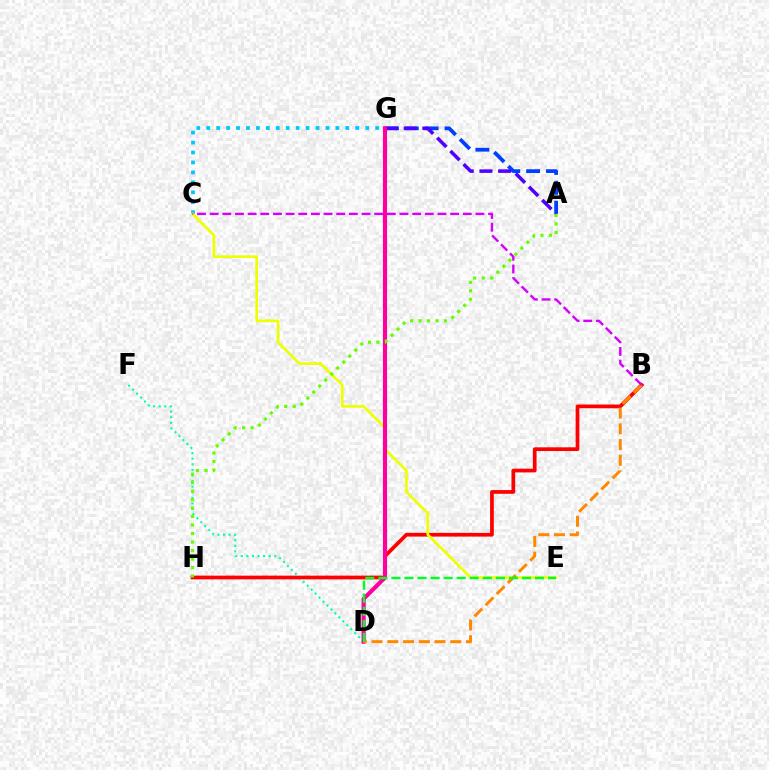{('C', 'G'): [{'color': '#00c7ff', 'line_style': 'dotted', 'thickness': 2.7}], ('D', 'F'): [{'color': '#00ffaf', 'line_style': 'dotted', 'thickness': 1.52}], ('A', 'G'): [{'color': '#003fff', 'line_style': 'dashed', 'thickness': 2.7}, {'color': '#4f00ff', 'line_style': 'dashed', 'thickness': 2.54}], ('B', 'H'): [{'color': '#ff0000', 'line_style': 'solid', 'thickness': 2.69}], ('C', 'E'): [{'color': '#eeff00', 'line_style': 'solid', 'thickness': 1.92}], ('D', 'G'): [{'color': '#ff00a0', 'line_style': 'solid', 'thickness': 2.98}], ('B', 'D'): [{'color': '#ff8800', 'line_style': 'dashed', 'thickness': 2.14}], ('A', 'H'): [{'color': '#66ff00', 'line_style': 'dotted', 'thickness': 2.31}], ('D', 'E'): [{'color': '#00ff27', 'line_style': 'dashed', 'thickness': 1.77}], ('B', 'C'): [{'color': '#d600ff', 'line_style': 'dashed', 'thickness': 1.72}]}